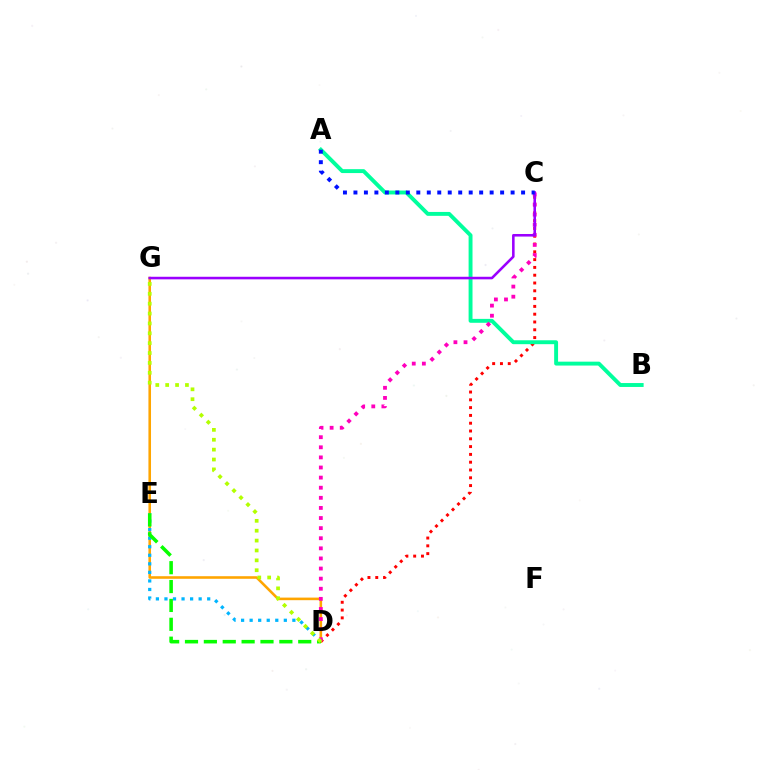{('C', 'D'): [{'color': '#ff0000', 'line_style': 'dotted', 'thickness': 2.12}, {'color': '#ff00bd', 'line_style': 'dotted', 'thickness': 2.75}], ('D', 'G'): [{'color': '#ffa500', 'line_style': 'solid', 'thickness': 1.86}, {'color': '#b3ff00', 'line_style': 'dotted', 'thickness': 2.68}], ('A', 'B'): [{'color': '#00ff9d', 'line_style': 'solid', 'thickness': 2.81}], ('D', 'E'): [{'color': '#00b5ff', 'line_style': 'dotted', 'thickness': 2.32}, {'color': '#08ff00', 'line_style': 'dashed', 'thickness': 2.56}], ('C', 'G'): [{'color': '#9b00ff', 'line_style': 'solid', 'thickness': 1.85}], ('A', 'C'): [{'color': '#0010ff', 'line_style': 'dotted', 'thickness': 2.85}]}